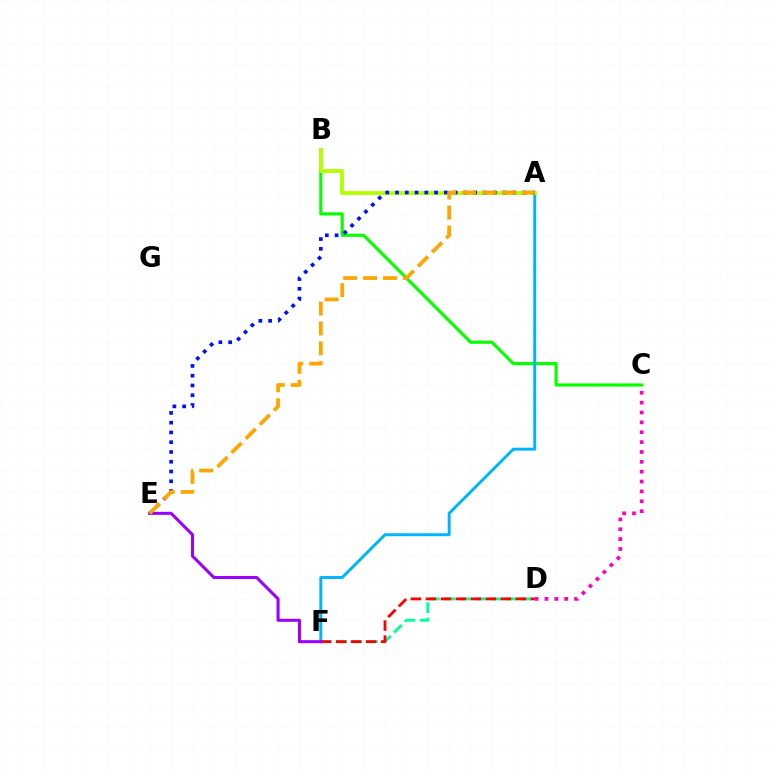{('B', 'C'): [{'color': '#08ff00', 'line_style': 'solid', 'thickness': 2.27}], ('D', 'F'): [{'color': '#00ff9d', 'line_style': 'dashed', 'thickness': 2.09}, {'color': '#ff0000', 'line_style': 'dashed', 'thickness': 2.04}], ('A', 'F'): [{'color': '#00b5ff', 'line_style': 'solid', 'thickness': 2.13}], ('A', 'B'): [{'color': '#b3ff00', 'line_style': 'solid', 'thickness': 2.77}], ('C', 'D'): [{'color': '#ff00bd', 'line_style': 'dotted', 'thickness': 2.68}], ('E', 'F'): [{'color': '#9b00ff', 'line_style': 'solid', 'thickness': 2.19}], ('A', 'E'): [{'color': '#0010ff', 'line_style': 'dotted', 'thickness': 2.65}, {'color': '#ffa500', 'line_style': 'dashed', 'thickness': 2.71}]}